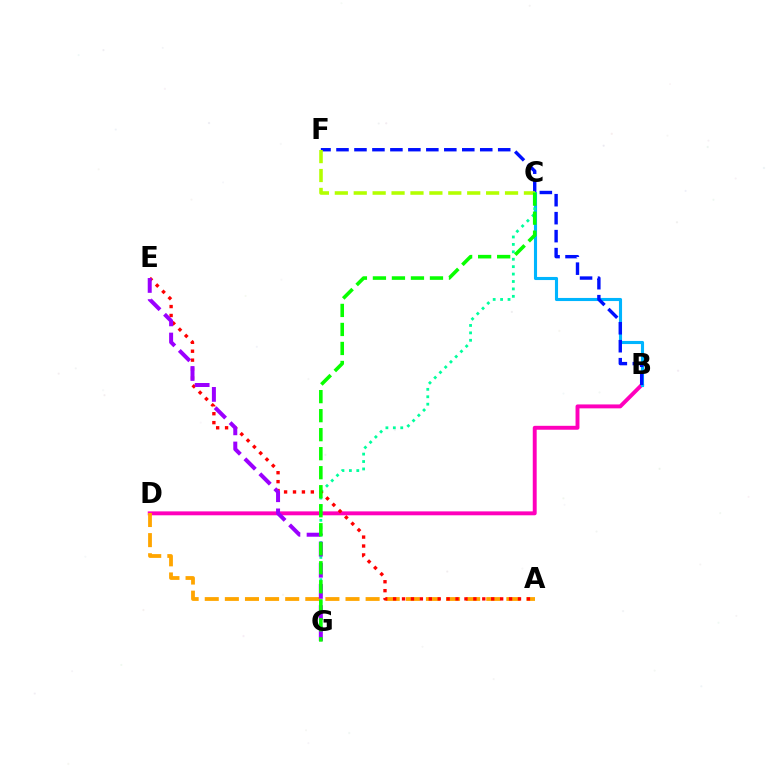{('B', 'D'): [{'color': '#ff00bd', 'line_style': 'solid', 'thickness': 2.82}], ('A', 'D'): [{'color': '#ffa500', 'line_style': 'dashed', 'thickness': 2.73}], ('B', 'C'): [{'color': '#00b5ff', 'line_style': 'solid', 'thickness': 2.24}], ('B', 'F'): [{'color': '#0010ff', 'line_style': 'dashed', 'thickness': 2.44}], ('C', 'G'): [{'color': '#00ff9d', 'line_style': 'dotted', 'thickness': 2.02}, {'color': '#08ff00', 'line_style': 'dashed', 'thickness': 2.58}], ('A', 'E'): [{'color': '#ff0000', 'line_style': 'dotted', 'thickness': 2.42}], ('E', 'G'): [{'color': '#9b00ff', 'line_style': 'dashed', 'thickness': 2.87}], ('C', 'F'): [{'color': '#b3ff00', 'line_style': 'dashed', 'thickness': 2.57}]}